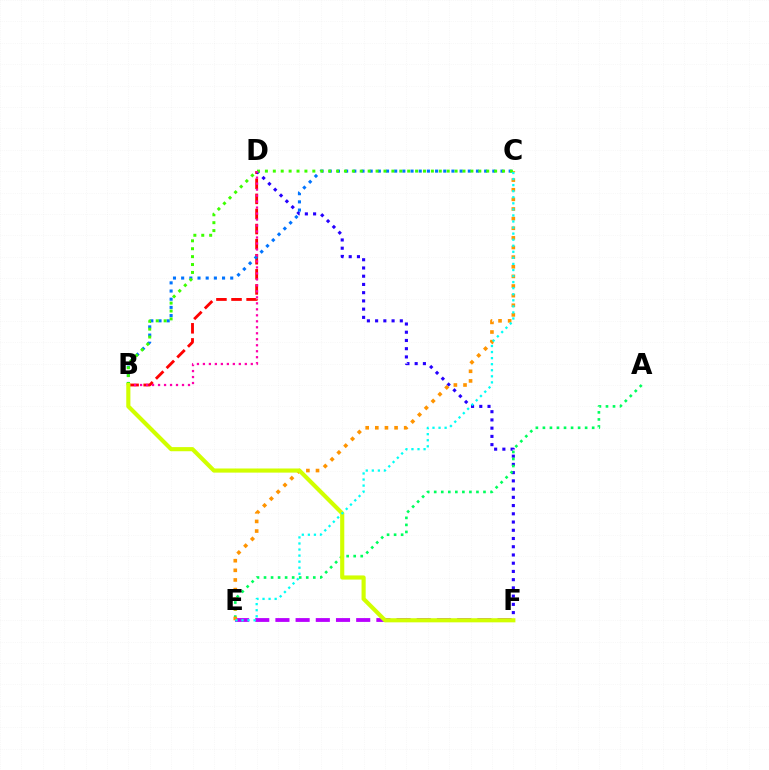{('B', 'D'): [{'color': '#ff0000', 'line_style': 'dashed', 'thickness': 2.05}, {'color': '#ff00ac', 'line_style': 'dotted', 'thickness': 1.63}], ('D', 'F'): [{'color': '#2500ff', 'line_style': 'dotted', 'thickness': 2.24}], ('E', 'F'): [{'color': '#b900ff', 'line_style': 'dashed', 'thickness': 2.74}], ('B', 'C'): [{'color': '#0074ff', 'line_style': 'dotted', 'thickness': 2.22}, {'color': '#3dff00', 'line_style': 'dotted', 'thickness': 2.15}], ('A', 'E'): [{'color': '#00ff5c', 'line_style': 'dotted', 'thickness': 1.91}], ('C', 'E'): [{'color': '#ff9400', 'line_style': 'dotted', 'thickness': 2.62}, {'color': '#00fff6', 'line_style': 'dotted', 'thickness': 1.65}], ('B', 'F'): [{'color': '#d1ff00', 'line_style': 'solid', 'thickness': 2.98}]}